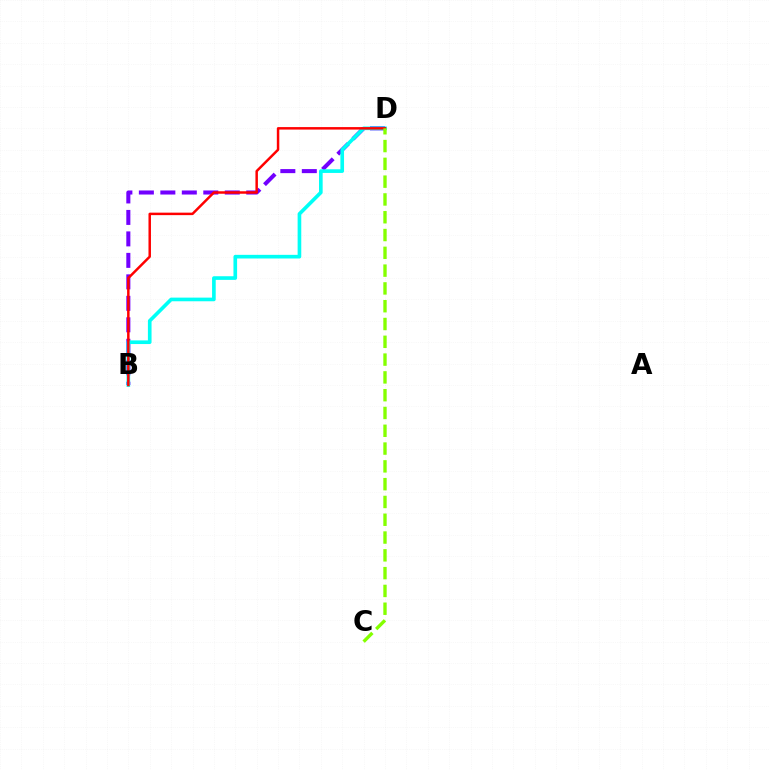{('B', 'D'): [{'color': '#7200ff', 'line_style': 'dashed', 'thickness': 2.92}, {'color': '#00fff6', 'line_style': 'solid', 'thickness': 2.63}, {'color': '#ff0000', 'line_style': 'solid', 'thickness': 1.79}], ('C', 'D'): [{'color': '#84ff00', 'line_style': 'dashed', 'thickness': 2.42}]}